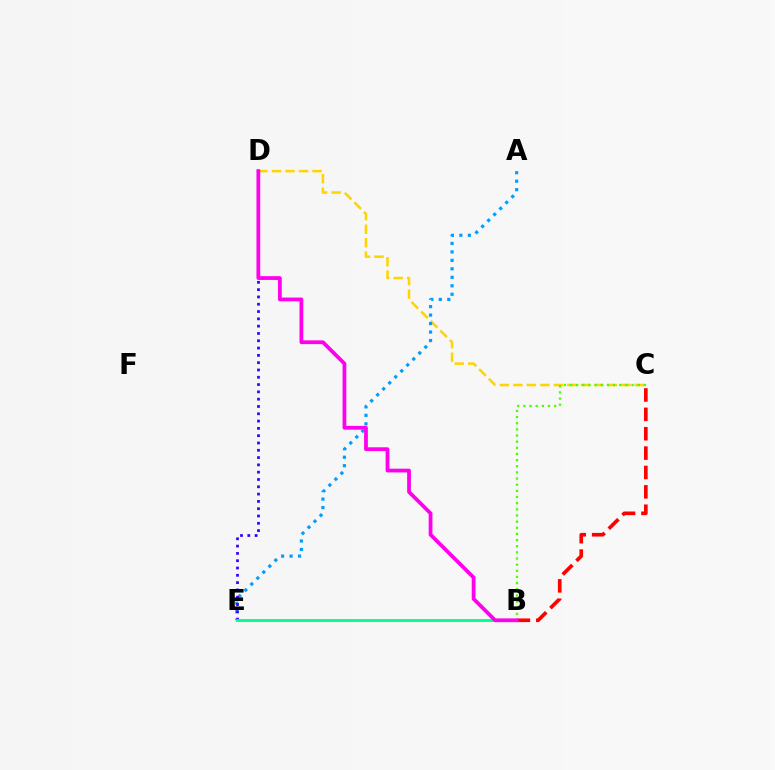{('C', 'D'): [{'color': '#ffd500', 'line_style': 'dashed', 'thickness': 1.83}], ('A', 'E'): [{'color': '#009eff', 'line_style': 'dotted', 'thickness': 2.3}], ('D', 'E'): [{'color': '#3700ff', 'line_style': 'dotted', 'thickness': 1.98}], ('B', 'E'): [{'color': '#00ff86', 'line_style': 'solid', 'thickness': 2.04}], ('B', 'C'): [{'color': '#ff0000', 'line_style': 'dashed', 'thickness': 2.63}, {'color': '#4fff00', 'line_style': 'dotted', 'thickness': 1.67}], ('B', 'D'): [{'color': '#ff00ed', 'line_style': 'solid', 'thickness': 2.71}]}